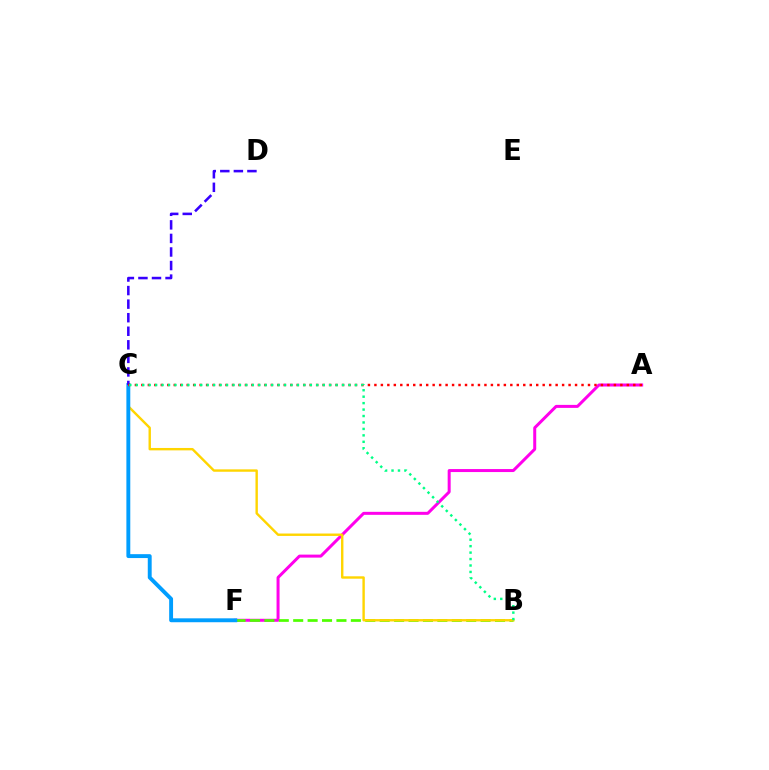{('A', 'F'): [{'color': '#ff00ed', 'line_style': 'solid', 'thickness': 2.16}], ('B', 'F'): [{'color': '#4fff00', 'line_style': 'dashed', 'thickness': 1.96}], ('B', 'C'): [{'color': '#ffd500', 'line_style': 'solid', 'thickness': 1.73}, {'color': '#00ff86', 'line_style': 'dotted', 'thickness': 1.75}], ('C', 'F'): [{'color': '#009eff', 'line_style': 'solid', 'thickness': 2.8}], ('C', 'D'): [{'color': '#3700ff', 'line_style': 'dashed', 'thickness': 1.84}], ('A', 'C'): [{'color': '#ff0000', 'line_style': 'dotted', 'thickness': 1.76}]}